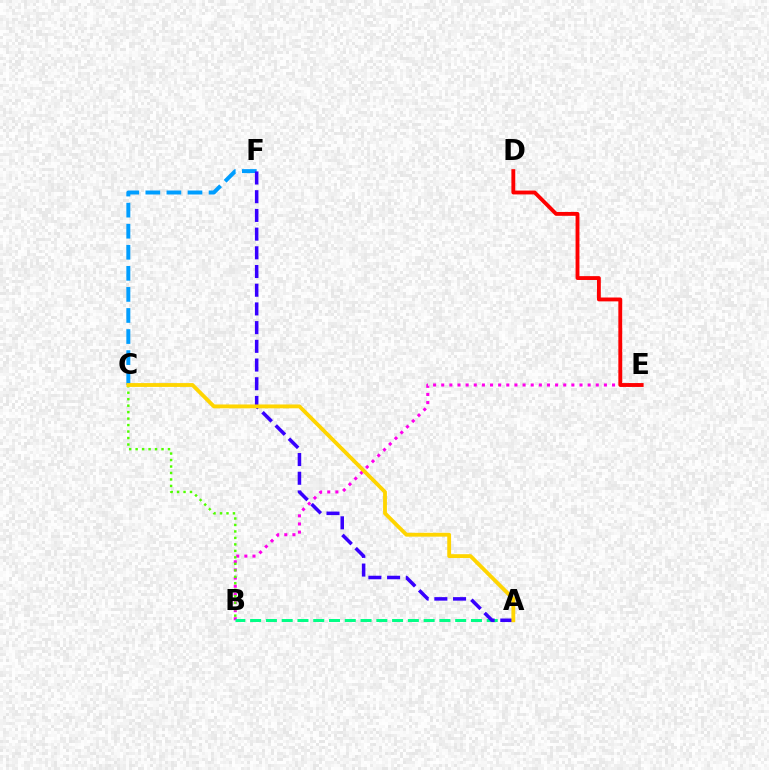{('B', 'E'): [{'color': '#ff00ed', 'line_style': 'dotted', 'thickness': 2.21}], ('D', 'E'): [{'color': '#ff0000', 'line_style': 'solid', 'thickness': 2.78}], ('B', 'C'): [{'color': '#4fff00', 'line_style': 'dotted', 'thickness': 1.76}], ('A', 'B'): [{'color': '#00ff86', 'line_style': 'dashed', 'thickness': 2.14}], ('C', 'F'): [{'color': '#009eff', 'line_style': 'dashed', 'thickness': 2.86}], ('A', 'F'): [{'color': '#3700ff', 'line_style': 'dashed', 'thickness': 2.54}], ('A', 'C'): [{'color': '#ffd500', 'line_style': 'solid', 'thickness': 2.76}]}